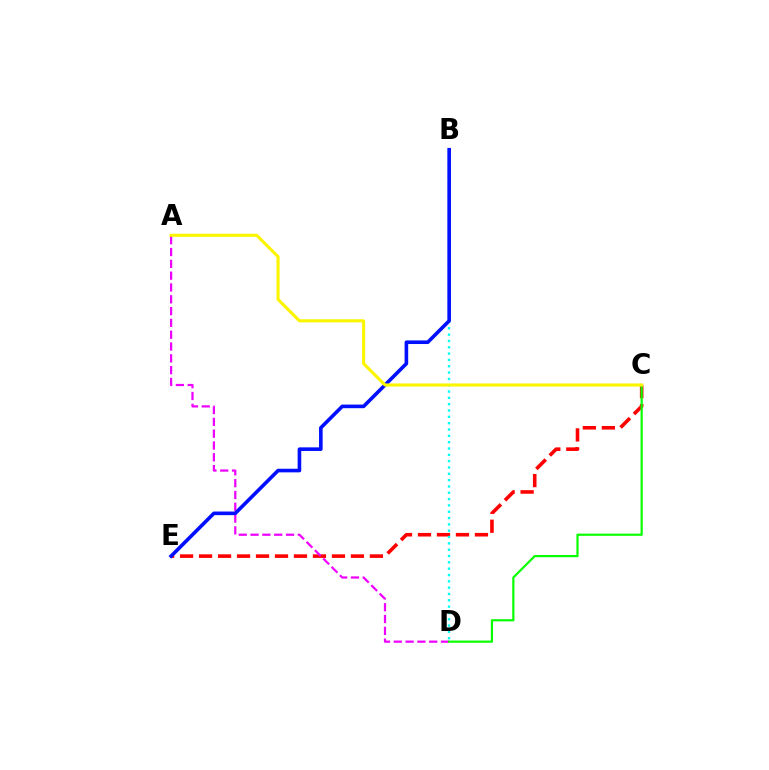{('C', 'E'): [{'color': '#ff0000', 'line_style': 'dashed', 'thickness': 2.58}], ('B', 'D'): [{'color': '#00fff6', 'line_style': 'dotted', 'thickness': 1.72}], ('A', 'D'): [{'color': '#ee00ff', 'line_style': 'dashed', 'thickness': 1.6}], ('C', 'D'): [{'color': '#08ff00', 'line_style': 'solid', 'thickness': 1.58}], ('B', 'E'): [{'color': '#0010ff', 'line_style': 'solid', 'thickness': 2.6}], ('A', 'C'): [{'color': '#fcf500', 'line_style': 'solid', 'thickness': 2.24}]}